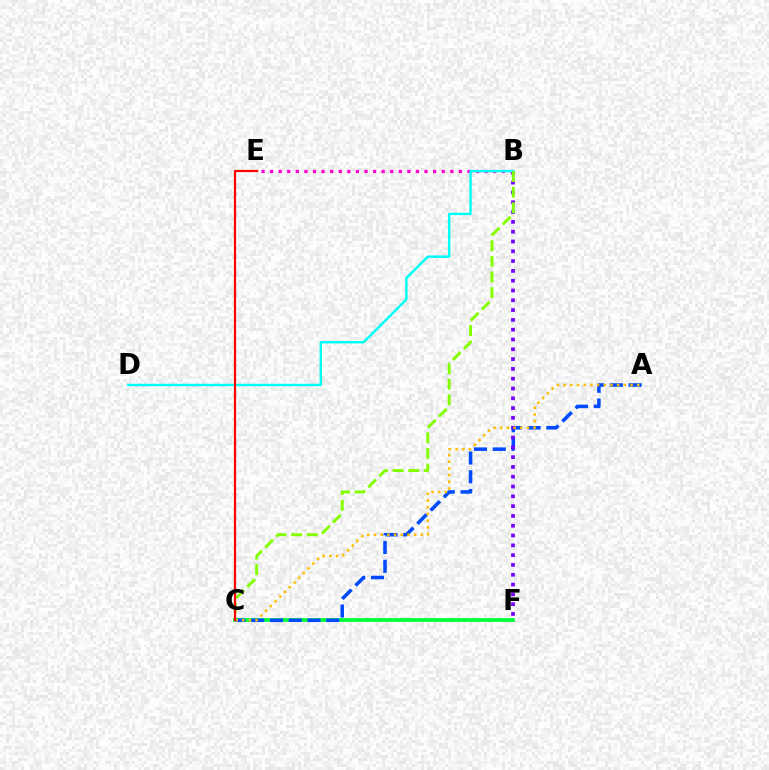{('C', 'F'): [{'color': '#00ff39', 'line_style': 'solid', 'thickness': 2.69}], ('A', 'C'): [{'color': '#004bff', 'line_style': 'dashed', 'thickness': 2.55}, {'color': '#ffbd00', 'line_style': 'dotted', 'thickness': 1.82}], ('B', 'F'): [{'color': '#7200ff', 'line_style': 'dotted', 'thickness': 2.66}], ('B', 'E'): [{'color': '#ff00cf', 'line_style': 'dotted', 'thickness': 2.33}], ('B', 'D'): [{'color': '#00fff6', 'line_style': 'solid', 'thickness': 1.76}], ('B', 'C'): [{'color': '#84ff00', 'line_style': 'dashed', 'thickness': 2.12}], ('C', 'E'): [{'color': '#ff0000', 'line_style': 'solid', 'thickness': 1.6}]}